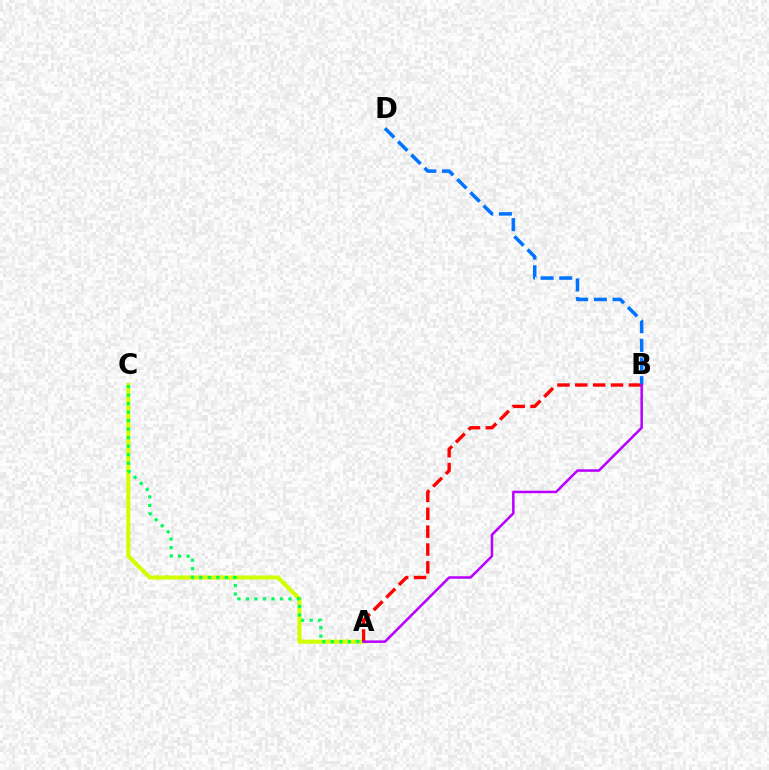{('A', 'C'): [{'color': '#d1ff00', 'line_style': 'solid', 'thickness': 2.94}, {'color': '#00ff5c', 'line_style': 'dotted', 'thickness': 2.31}], ('A', 'B'): [{'color': '#ff0000', 'line_style': 'dashed', 'thickness': 2.43}, {'color': '#b900ff', 'line_style': 'solid', 'thickness': 1.82}], ('B', 'D'): [{'color': '#0074ff', 'line_style': 'dashed', 'thickness': 2.54}]}